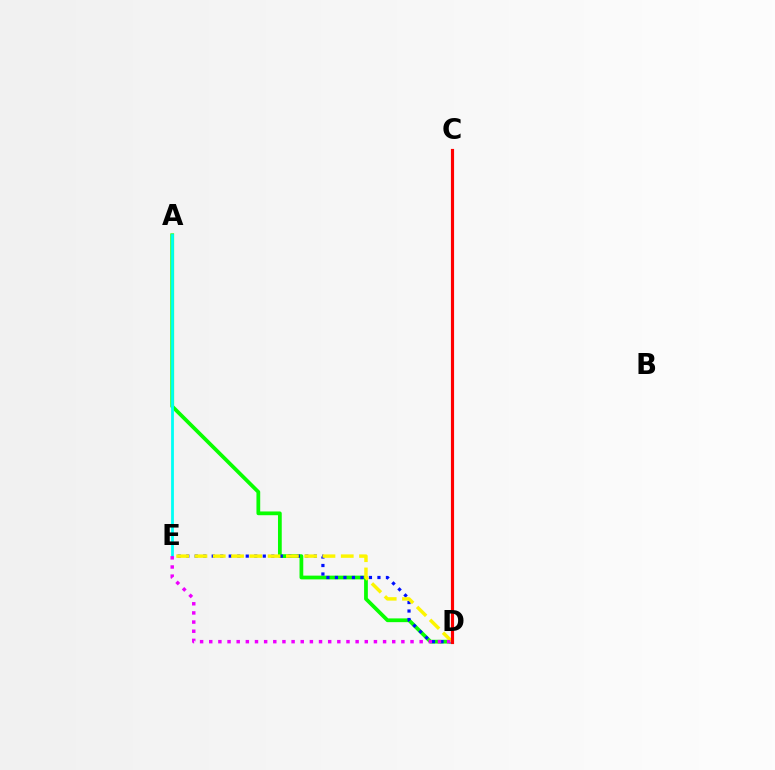{('A', 'D'): [{'color': '#08ff00', 'line_style': 'solid', 'thickness': 2.7}], ('A', 'E'): [{'color': '#00fff6', 'line_style': 'solid', 'thickness': 2.02}], ('D', 'E'): [{'color': '#0010ff', 'line_style': 'dotted', 'thickness': 2.31}, {'color': '#fcf500', 'line_style': 'dashed', 'thickness': 2.48}, {'color': '#ee00ff', 'line_style': 'dotted', 'thickness': 2.49}], ('C', 'D'): [{'color': '#ff0000', 'line_style': 'solid', 'thickness': 2.27}]}